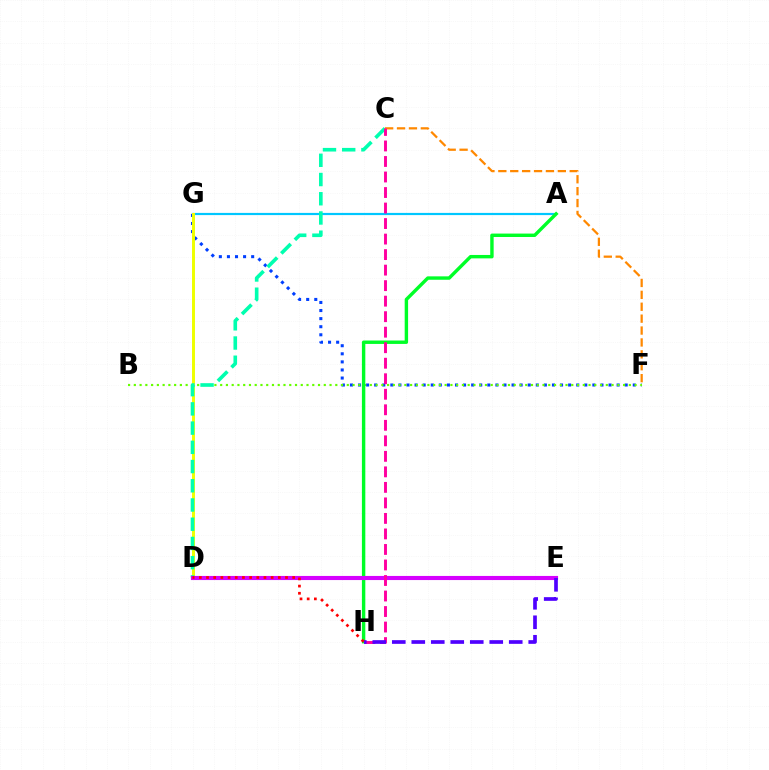{('A', 'G'): [{'color': '#00c7ff', 'line_style': 'solid', 'thickness': 1.58}], ('F', 'G'): [{'color': '#003fff', 'line_style': 'dotted', 'thickness': 2.2}], ('B', 'F'): [{'color': '#66ff00', 'line_style': 'dotted', 'thickness': 1.56}], ('D', 'G'): [{'color': '#eeff00', 'line_style': 'solid', 'thickness': 2.14}], ('A', 'H'): [{'color': '#00ff27', 'line_style': 'solid', 'thickness': 2.46}], ('C', 'F'): [{'color': '#ff8800', 'line_style': 'dashed', 'thickness': 1.62}], ('C', 'D'): [{'color': '#00ffaf', 'line_style': 'dashed', 'thickness': 2.61}], ('D', 'E'): [{'color': '#d600ff', 'line_style': 'solid', 'thickness': 2.96}], ('C', 'H'): [{'color': '#ff00a0', 'line_style': 'dashed', 'thickness': 2.11}], ('E', 'H'): [{'color': '#4f00ff', 'line_style': 'dashed', 'thickness': 2.65}], ('D', 'H'): [{'color': '#ff0000', 'line_style': 'dotted', 'thickness': 1.95}]}